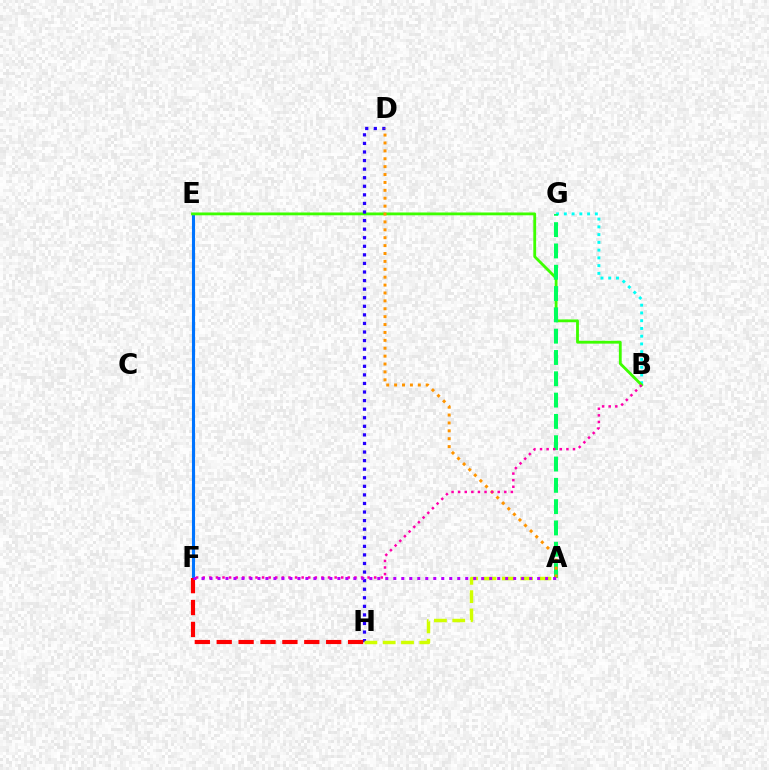{('E', 'F'): [{'color': '#0074ff', 'line_style': 'solid', 'thickness': 2.23}], ('B', 'G'): [{'color': '#00fff6', 'line_style': 'dotted', 'thickness': 2.11}], ('B', 'E'): [{'color': '#3dff00', 'line_style': 'solid', 'thickness': 2.03}], ('D', 'H'): [{'color': '#2500ff', 'line_style': 'dotted', 'thickness': 2.33}], ('F', 'H'): [{'color': '#ff0000', 'line_style': 'dashed', 'thickness': 2.97}], ('A', 'G'): [{'color': '#00ff5c', 'line_style': 'dashed', 'thickness': 2.89}], ('A', 'D'): [{'color': '#ff9400', 'line_style': 'dotted', 'thickness': 2.15}], ('A', 'H'): [{'color': '#d1ff00', 'line_style': 'dashed', 'thickness': 2.49}], ('B', 'F'): [{'color': '#ff00ac', 'line_style': 'dotted', 'thickness': 1.79}], ('A', 'F'): [{'color': '#b900ff', 'line_style': 'dotted', 'thickness': 2.17}]}